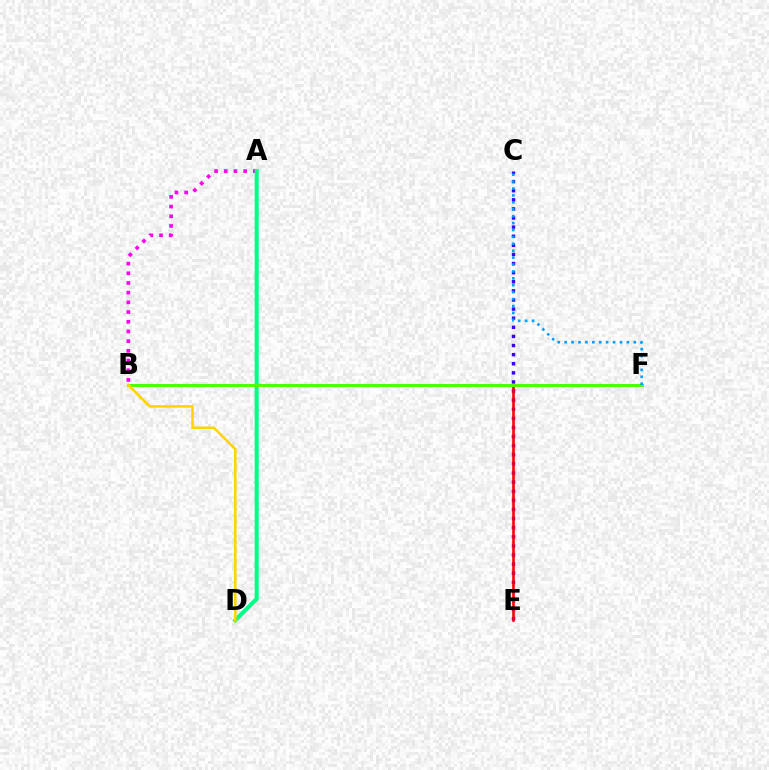{('C', 'E'): [{'color': '#3700ff', 'line_style': 'dotted', 'thickness': 2.47}], ('A', 'B'): [{'color': '#ff00ed', 'line_style': 'dotted', 'thickness': 2.63}], ('E', 'F'): [{'color': '#ff0000', 'line_style': 'solid', 'thickness': 1.88}], ('A', 'D'): [{'color': '#00ff86', 'line_style': 'solid', 'thickness': 2.93}], ('B', 'F'): [{'color': '#4fff00', 'line_style': 'solid', 'thickness': 2.15}], ('B', 'D'): [{'color': '#ffd500', 'line_style': 'solid', 'thickness': 1.85}], ('C', 'F'): [{'color': '#009eff', 'line_style': 'dotted', 'thickness': 1.88}]}